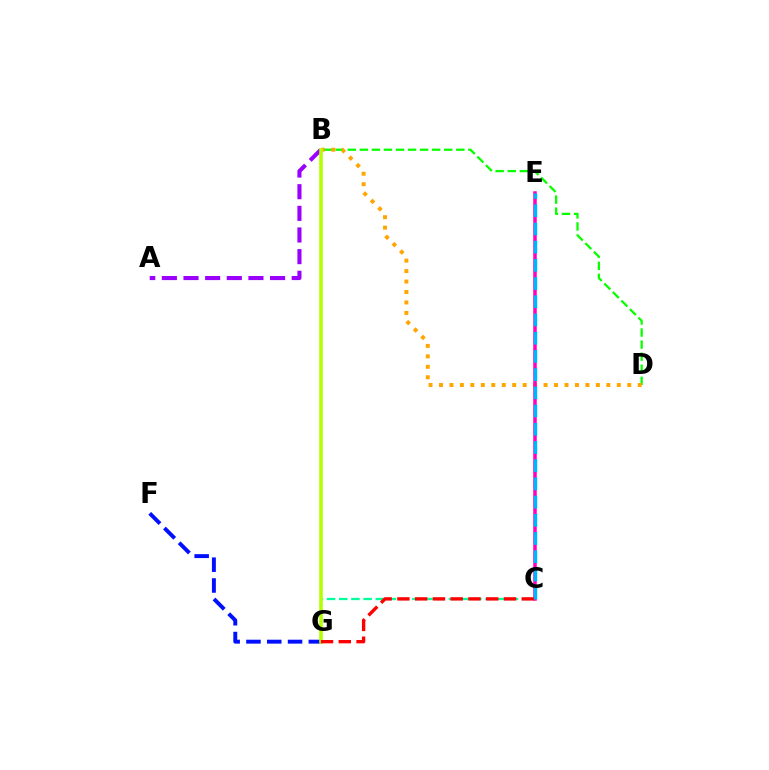{('F', 'G'): [{'color': '#0010ff', 'line_style': 'dashed', 'thickness': 2.83}], ('B', 'D'): [{'color': '#08ff00', 'line_style': 'dashed', 'thickness': 1.64}, {'color': '#ffa500', 'line_style': 'dotted', 'thickness': 2.84}], ('A', 'B'): [{'color': '#9b00ff', 'line_style': 'dashed', 'thickness': 2.94}], ('C', 'G'): [{'color': '#00ff9d', 'line_style': 'dashed', 'thickness': 1.66}, {'color': '#ff0000', 'line_style': 'dashed', 'thickness': 2.41}], ('B', 'G'): [{'color': '#b3ff00', 'line_style': 'solid', 'thickness': 2.56}], ('C', 'E'): [{'color': '#ff00bd', 'line_style': 'solid', 'thickness': 2.53}, {'color': '#00b5ff', 'line_style': 'dashed', 'thickness': 2.47}]}